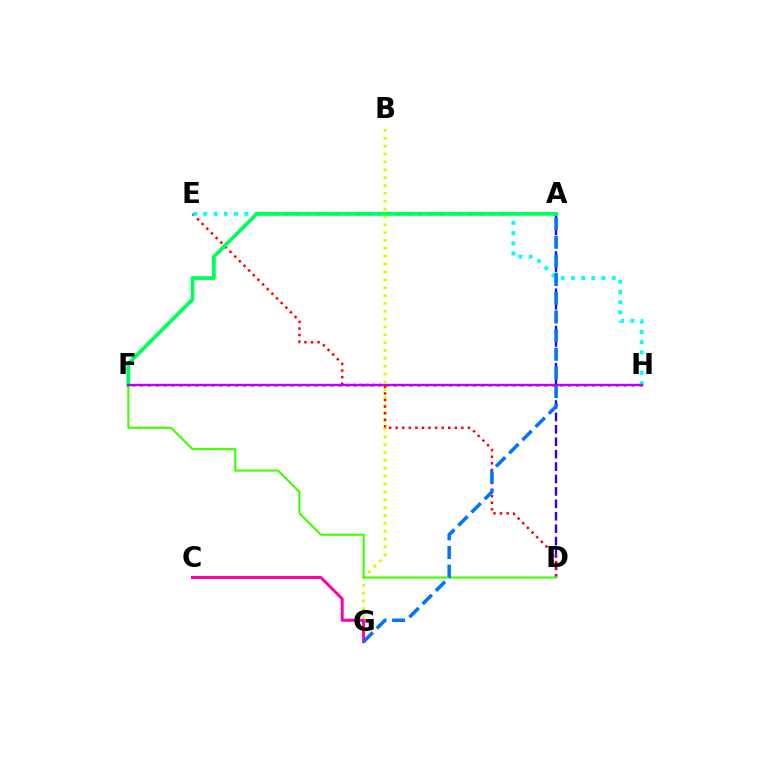{('B', 'G'): [{'color': '#d1ff00', 'line_style': 'dotted', 'thickness': 2.13}], ('A', 'D'): [{'color': '#2500ff', 'line_style': 'dashed', 'thickness': 1.69}], ('D', 'E'): [{'color': '#ff0000', 'line_style': 'dotted', 'thickness': 1.79}], ('F', 'H'): [{'color': '#ff9400', 'line_style': 'dotted', 'thickness': 2.15}, {'color': '#b900ff', 'line_style': 'solid', 'thickness': 1.72}], ('C', 'G'): [{'color': '#ff00ac', 'line_style': 'solid', 'thickness': 2.13}], ('D', 'F'): [{'color': '#3dff00', 'line_style': 'solid', 'thickness': 1.51}], ('E', 'H'): [{'color': '#00fff6', 'line_style': 'dotted', 'thickness': 2.78}], ('A', 'G'): [{'color': '#0074ff', 'line_style': 'dashed', 'thickness': 2.53}], ('A', 'F'): [{'color': '#00ff5c', 'line_style': 'solid', 'thickness': 2.72}]}